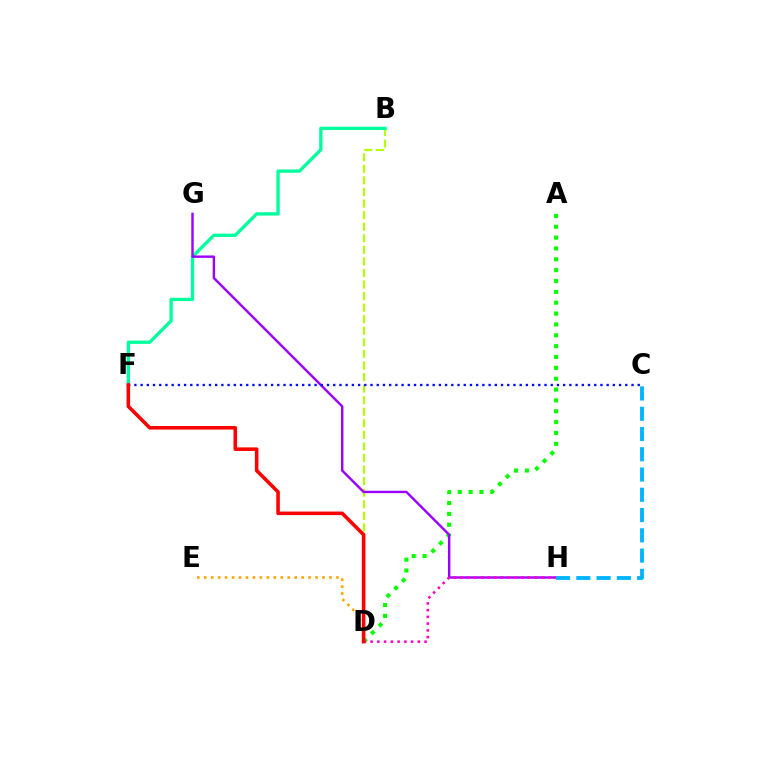{('D', 'E'): [{'color': '#ffa500', 'line_style': 'dotted', 'thickness': 1.89}], ('B', 'D'): [{'color': '#b3ff00', 'line_style': 'dashed', 'thickness': 1.57}], ('B', 'F'): [{'color': '#00ff9d', 'line_style': 'solid', 'thickness': 2.39}], ('A', 'D'): [{'color': '#08ff00', 'line_style': 'dotted', 'thickness': 2.95}], ('G', 'H'): [{'color': '#9b00ff', 'line_style': 'solid', 'thickness': 1.74}], ('D', 'H'): [{'color': '#ff00bd', 'line_style': 'dotted', 'thickness': 1.83}], ('C', 'H'): [{'color': '#00b5ff', 'line_style': 'dashed', 'thickness': 2.75}], ('C', 'F'): [{'color': '#0010ff', 'line_style': 'dotted', 'thickness': 1.69}], ('D', 'F'): [{'color': '#ff0000', 'line_style': 'solid', 'thickness': 2.57}]}